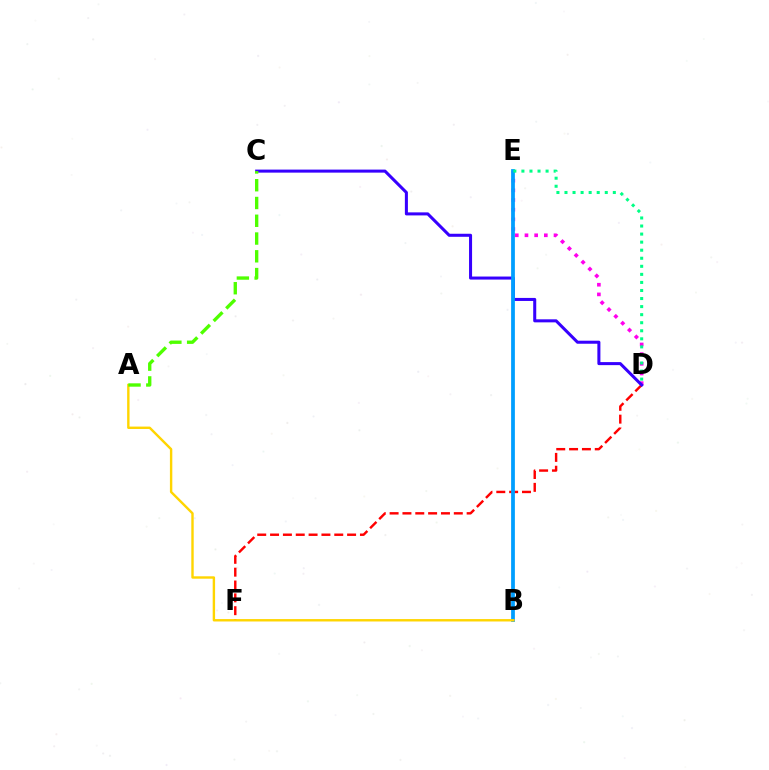{('D', 'E'): [{'color': '#ff00ed', 'line_style': 'dotted', 'thickness': 2.63}, {'color': '#00ff86', 'line_style': 'dotted', 'thickness': 2.19}], ('D', 'F'): [{'color': '#ff0000', 'line_style': 'dashed', 'thickness': 1.74}], ('C', 'D'): [{'color': '#3700ff', 'line_style': 'solid', 'thickness': 2.19}], ('B', 'E'): [{'color': '#009eff', 'line_style': 'solid', 'thickness': 2.71}], ('A', 'B'): [{'color': '#ffd500', 'line_style': 'solid', 'thickness': 1.73}], ('A', 'C'): [{'color': '#4fff00', 'line_style': 'dashed', 'thickness': 2.41}]}